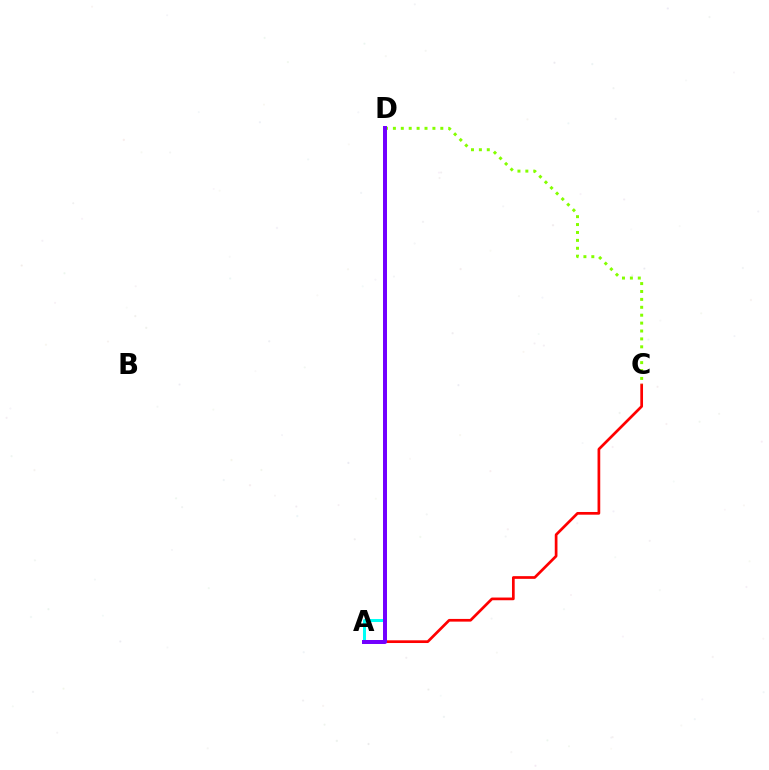{('A', 'C'): [{'color': '#ff0000', 'line_style': 'solid', 'thickness': 1.95}], ('A', 'D'): [{'color': '#00fff6', 'line_style': 'solid', 'thickness': 2.16}, {'color': '#7200ff', 'line_style': 'solid', 'thickness': 2.86}], ('C', 'D'): [{'color': '#84ff00', 'line_style': 'dotted', 'thickness': 2.15}]}